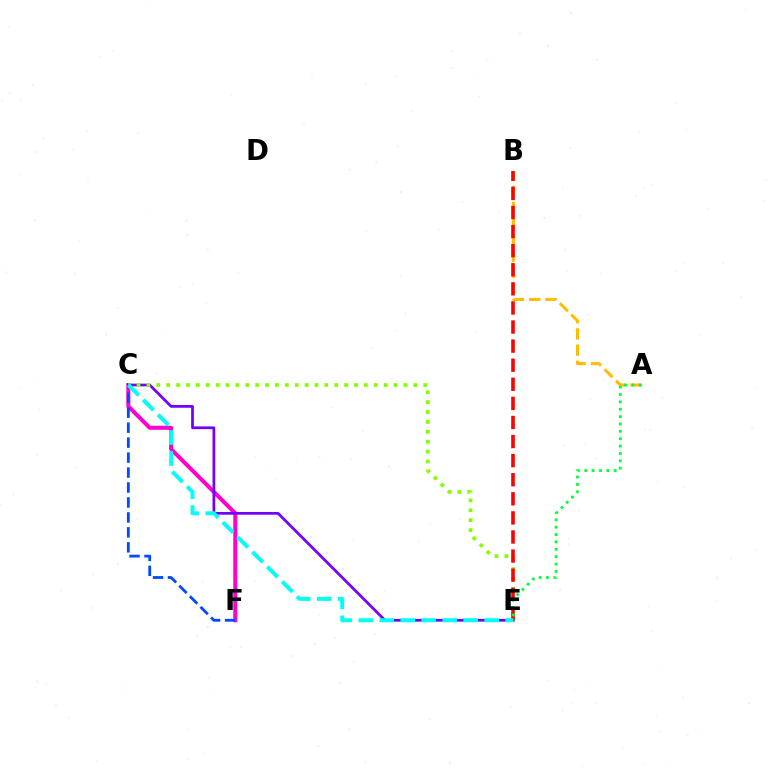{('A', 'B'): [{'color': '#ffbd00', 'line_style': 'dashed', 'thickness': 2.2}], ('C', 'F'): [{'color': '#ff00cf', 'line_style': 'solid', 'thickness': 2.91}, {'color': '#004bff', 'line_style': 'dashed', 'thickness': 2.03}], ('C', 'E'): [{'color': '#7200ff', 'line_style': 'solid', 'thickness': 1.96}, {'color': '#84ff00', 'line_style': 'dotted', 'thickness': 2.69}, {'color': '#00fff6', 'line_style': 'dashed', 'thickness': 2.85}], ('B', 'E'): [{'color': '#ff0000', 'line_style': 'dashed', 'thickness': 2.59}], ('A', 'E'): [{'color': '#00ff39', 'line_style': 'dotted', 'thickness': 2.0}]}